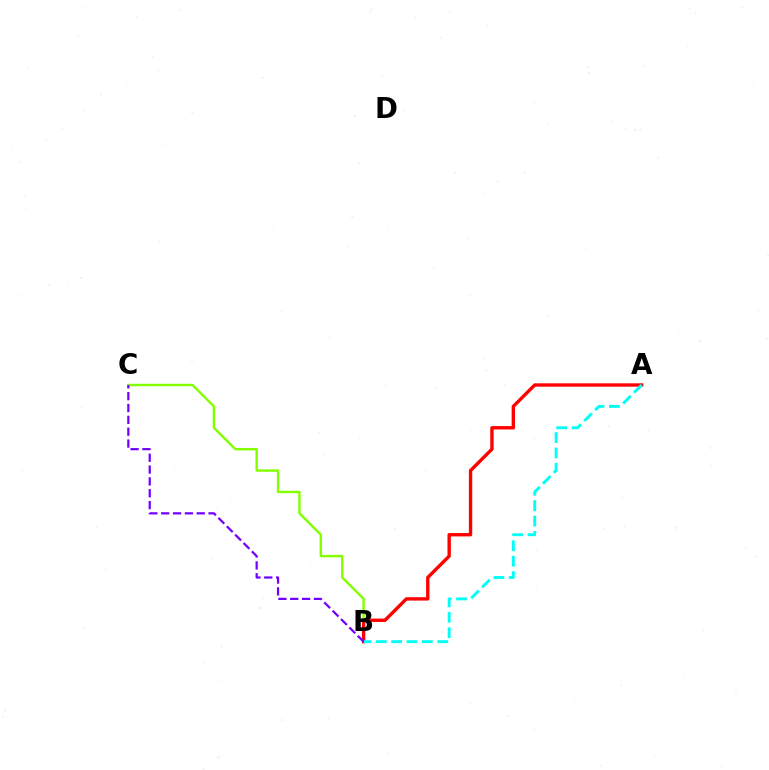{('B', 'C'): [{'color': '#84ff00', 'line_style': 'solid', 'thickness': 1.74}, {'color': '#7200ff', 'line_style': 'dashed', 'thickness': 1.61}], ('A', 'B'): [{'color': '#ff0000', 'line_style': 'solid', 'thickness': 2.42}, {'color': '#00fff6', 'line_style': 'dashed', 'thickness': 2.09}]}